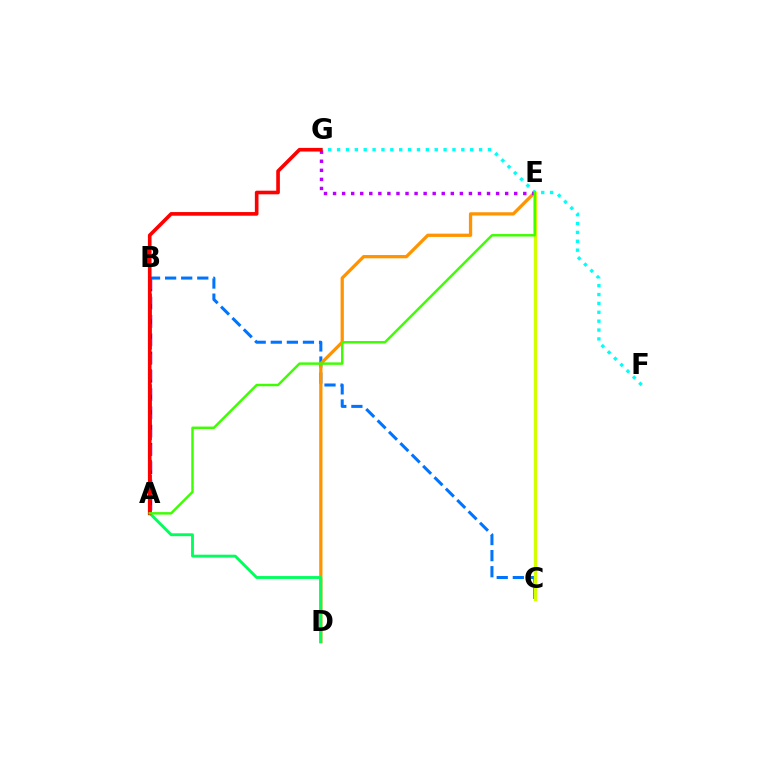{('A', 'B'): [{'color': '#2500ff', 'line_style': 'dashed', 'thickness': 2.48}, {'color': '#ff00ac', 'line_style': 'dashed', 'thickness': 2.05}], ('B', 'C'): [{'color': '#0074ff', 'line_style': 'dashed', 'thickness': 2.19}], ('D', 'E'): [{'color': '#ff9400', 'line_style': 'solid', 'thickness': 2.35}], ('C', 'E'): [{'color': '#d1ff00', 'line_style': 'solid', 'thickness': 2.41}], ('A', 'D'): [{'color': '#00ff5c', 'line_style': 'solid', 'thickness': 2.06}], ('F', 'G'): [{'color': '#00fff6', 'line_style': 'dotted', 'thickness': 2.41}], ('E', 'G'): [{'color': '#b900ff', 'line_style': 'dotted', 'thickness': 2.46}], ('A', 'G'): [{'color': '#ff0000', 'line_style': 'solid', 'thickness': 2.62}], ('A', 'E'): [{'color': '#3dff00', 'line_style': 'solid', 'thickness': 1.76}]}